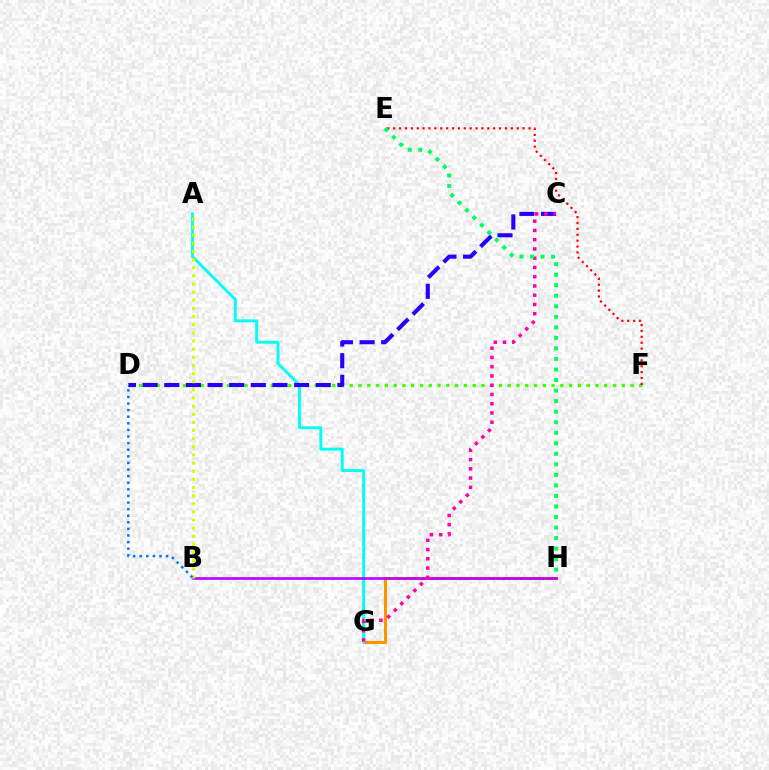{('G', 'H'): [{'color': '#ff9400', 'line_style': 'solid', 'thickness': 2.23}], ('A', 'G'): [{'color': '#00fff6', 'line_style': 'solid', 'thickness': 2.1}], ('B', 'H'): [{'color': '#b900ff', 'line_style': 'solid', 'thickness': 1.87}], ('D', 'F'): [{'color': '#3dff00', 'line_style': 'dotted', 'thickness': 2.38}], ('C', 'D'): [{'color': '#2500ff', 'line_style': 'dashed', 'thickness': 2.94}], ('C', 'G'): [{'color': '#ff00ac', 'line_style': 'dotted', 'thickness': 2.51}], ('E', 'F'): [{'color': '#ff0000', 'line_style': 'dotted', 'thickness': 1.6}], ('E', 'H'): [{'color': '#00ff5c', 'line_style': 'dotted', 'thickness': 2.86}], ('A', 'B'): [{'color': '#d1ff00', 'line_style': 'dotted', 'thickness': 2.21}], ('B', 'D'): [{'color': '#0074ff', 'line_style': 'dotted', 'thickness': 1.79}]}